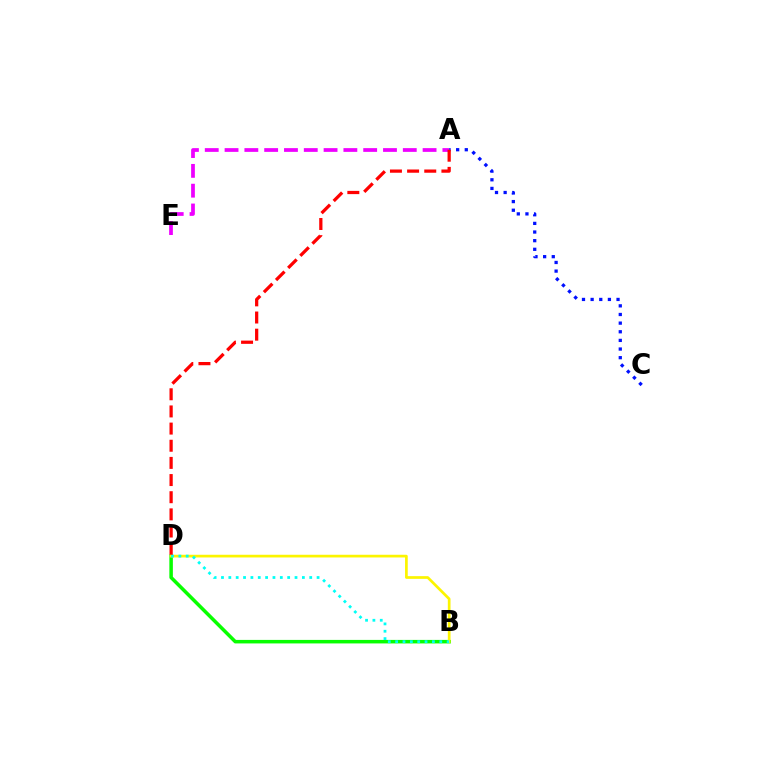{('B', 'D'): [{'color': '#08ff00', 'line_style': 'solid', 'thickness': 2.54}, {'color': '#fcf500', 'line_style': 'solid', 'thickness': 1.94}, {'color': '#00fff6', 'line_style': 'dotted', 'thickness': 2.0}], ('A', 'E'): [{'color': '#ee00ff', 'line_style': 'dashed', 'thickness': 2.69}], ('A', 'C'): [{'color': '#0010ff', 'line_style': 'dotted', 'thickness': 2.35}], ('A', 'D'): [{'color': '#ff0000', 'line_style': 'dashed', 'thickness': 2.33}]}